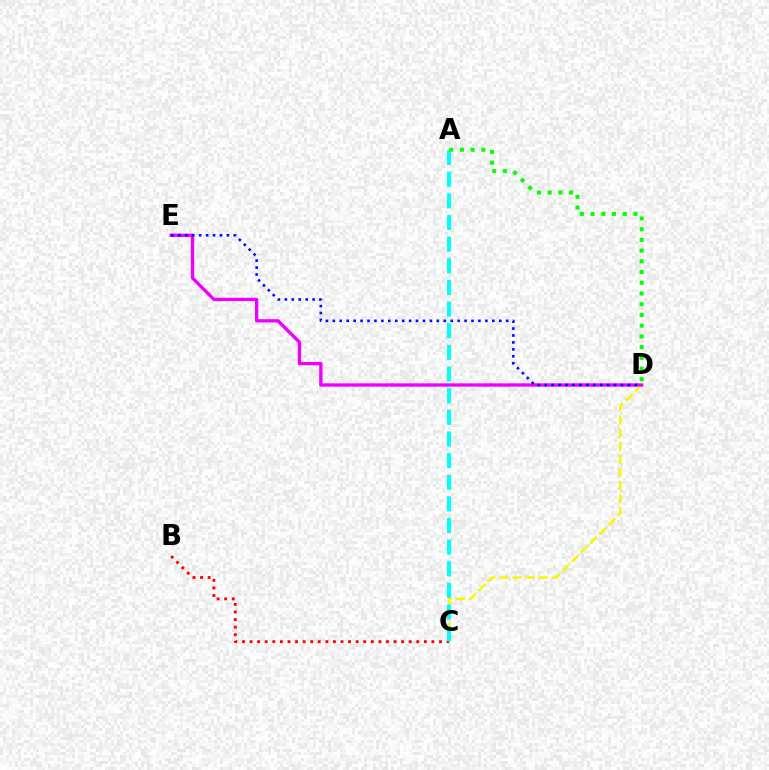{('C', 'D'): [{'color': '#fcf500', 'line_style': 'dashed', 'thickness': 1.78}], ('B', 'C'): [{'color': '#ff0000', 'line_style': 'dotted', 'thickness': 2.06}], ('A', 'C'): [{'color': '#00fff6', 'line_style': 'dashed', 'thickness': 2.94}], ('D', 'E'): [{'color': '#ee00ff', 'line_style': 'solid', 'thickness': 2.39}, {'color': '#0010ff', 'line_style': 'dotted', 'thickness': 1.88}], ('A', 'D'): [{'color': '#08ff00', 'line_style': 'dotted', 'thickness': 2.91}]}